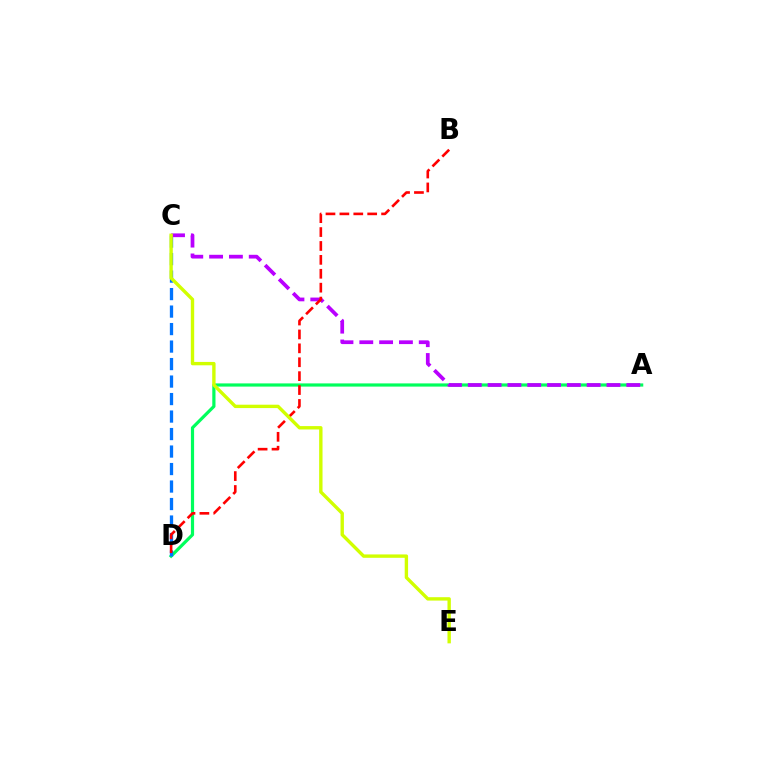{('A', 'D'): [{'color': '#00ff5c', 'line_style': 'solid', 'thickness': 2.3}], ('C', 'D'): [{'color': '#0074ff', 'line_style': 'dashed', 'thickness': 2.38}], ('A', 'C'): [{'color': '#b900ff', 'line_style': 'dashed', 'thickness': 2.69}], ('B', 'D'): [{'color': '#ff0000', 'line_style': 'dashed', 'thickness': 1.89}], ('C', 'E'): [{'color': '#d1ff00', 'line_style': 'solid', 'thickness': 2.43}]}